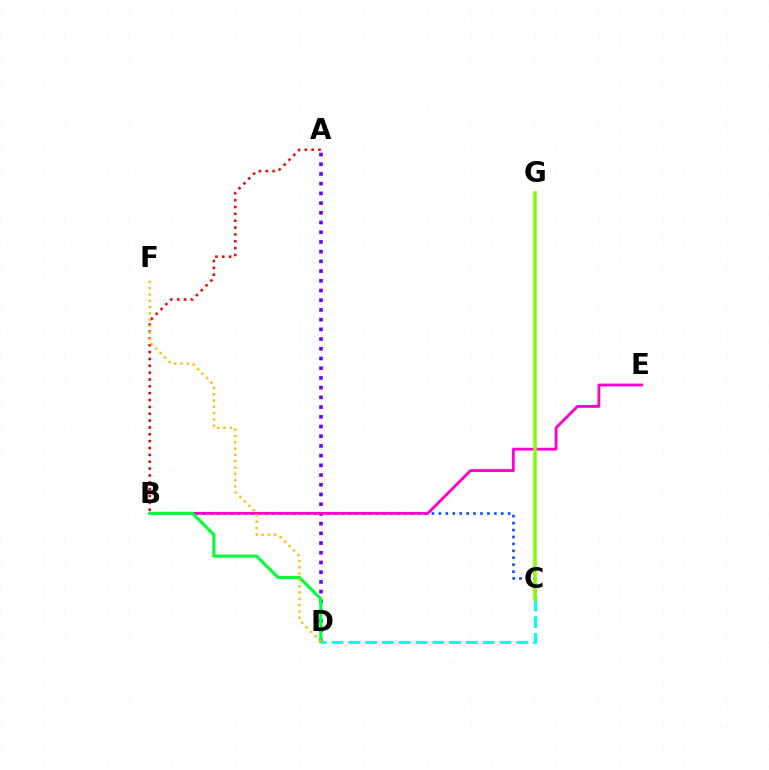{('A', 'D'): [{'color': '#7200ff', 'line_style': 'dotted', 'thickness': 2.64}], ('B', 'C'): [{'color': '#004bff', 'line_style': 'dotted', 'thickness': 1.88}], ('B', 'E'): [{'color': '#ff00cf', 'line_style': 'solid', 'thickness': 2.03}], ('B', 'D'): [{'color': '#00ff39', 'line_style': 'solid', 'thickness': 2.21}], ('C', 'D'): [{'color': '#00fff6', 'line_style': 'dashed', 'thickness': 2.28}], ('C', 'G'): [{'color': '#84ff00', 'line_style': 'solid', 'thickness': 2.56}], ('A', 'B'): [{'color': '#ff0000', 'line_style': 'dotted', 'thickness': 1.86}], ('D', 'F'): [{'color': '#ffbd00', 'line_style': 'dotted', 'thickness': 1.72}]}